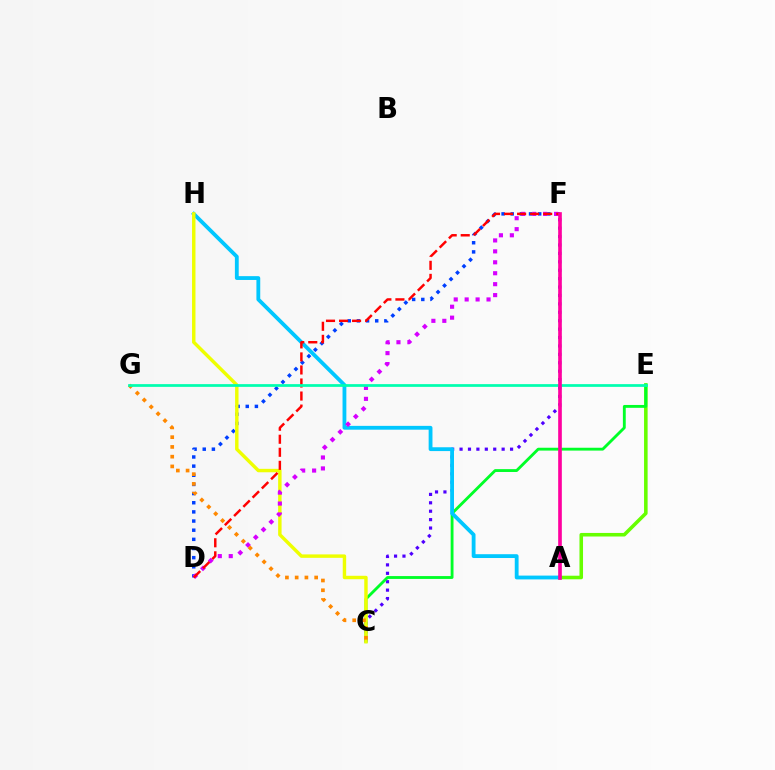{('A', 'E'): [{'color': '#66ff00', 'line_style': 'solid', 'thickness': 2.57}], ('C', 'F'): [{'color': '#4f00ff', 'line_style': 'dotted', 'thickness': 2.29}], ('D', 'F'): [{'color': '#003fff', 'line_style': 'dotted', 'thickness': 2.49}, {'color': '#d600ff', 'line_style': 'dotted', 'thickness': 2.97}, {'color': '#ff0000', 'line_style': 'dashed', 'thickness': 1.77}], ('C', 'E'): [{'color': '#00ff27', 'line_style': 'solid', 'thickness': 2.05}], ('A', 'H'): [{'color': '#00c7ff', 'line_style': 'solid', 'thickness': 2.75}], ('C', 'H'): [{'color': '#eeff00', 'line_style': 'solid', 'thickness': 2.47}], ('C', 'G'): [{'color': '#ff8800', 'line_style': 'dotted', 'thickness': 2.65}], ('E', 'G'): [{'color': '#00ffaf', 'line_style': 'solid', 'thickness': 1.97}], ('A', 'F'): [{'color': '#ff00a0', 'line_style': 'solid', 'thickness': 2.63}]}